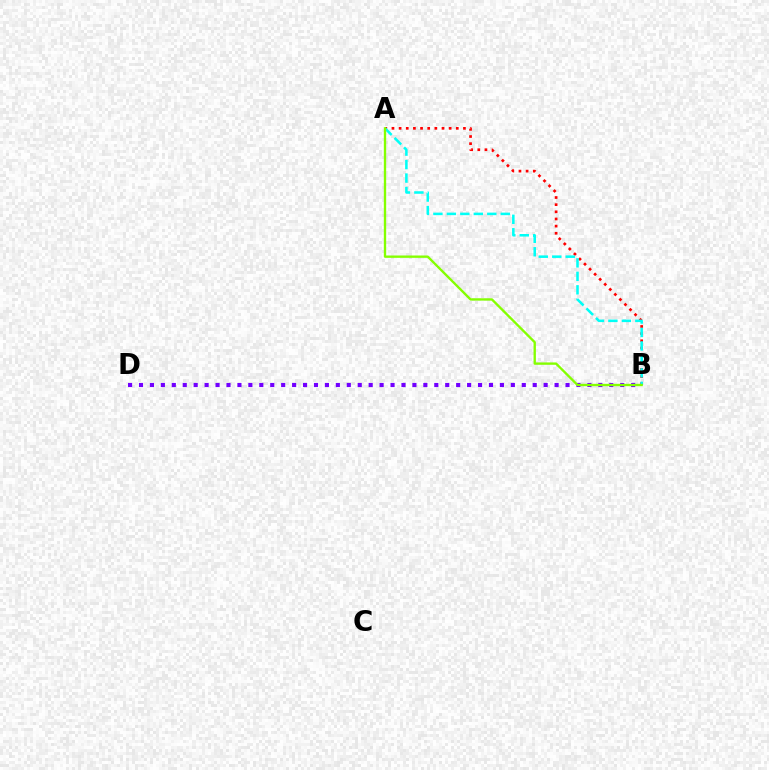{('A', 'B'): [{'color': '#ff0000', 'line_style': 'dotted', 'thickness': 1.94}, {'color': '#00fff6', 'line_style': 'dashed', 'thickness': 1.83}, {'color': '#84ff00', 'line_style': 'solid', 'thickness': 1.69}], ('B', 'D'): [{'color': '#7200ff', 'line_style': 'dotted', 'thickness': 2.97}]}